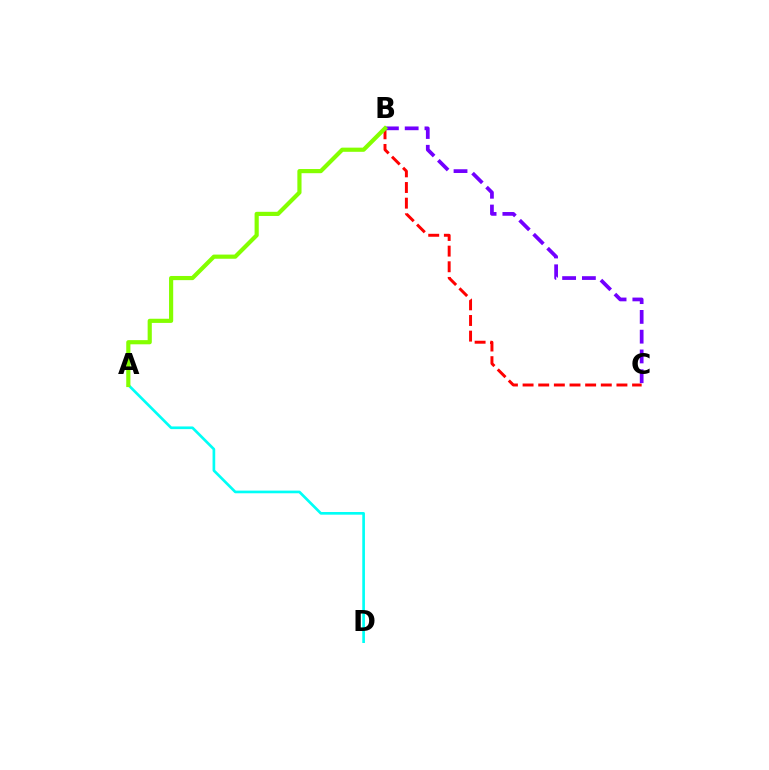{('B', 'C'): [{'color': '#ff0000', 'line_style': 'dashed', 'thickness': 2.13}, {'color': '#7200ff', 'line_style': 'dashed', 'thickness': 2.69}], ('A', 'D'): [{'color': '#00fff6', 'line_style': 'solid', 'thickness': 1.92}], ('A', 'B'): [{'color': '#84ff00', 'line_style': 'solid', 'thickness': 3.0}]}